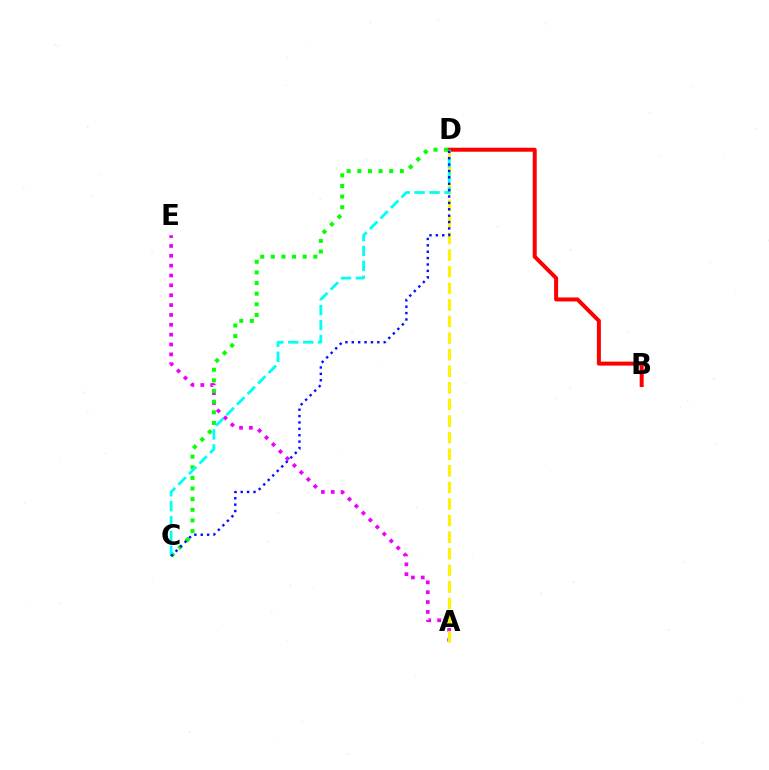{('A', 'E'): [{'color': '#ee00ff', 'line_style': 'dotted', 'thickness': 2.68}], ('B', 'D'): [{'color': '#ff0000', 'line_style': 'solid', 'thickness': 2.87}], ('C', 'D'): [{'color': '#08ff00', 'line_style': 'dotted', 'thickness': 2.89}, {'color': '#00fff6', 'line_style': 'dashed', 'thickness': 2.02}, {'color': '#0010ff', 'line_style': 'dotted', 'thickness': 1.73}], ('A', 'D'): [{'color': '#fcf500', 'line_style': 'dashed', 'thickness': 2.25}]}